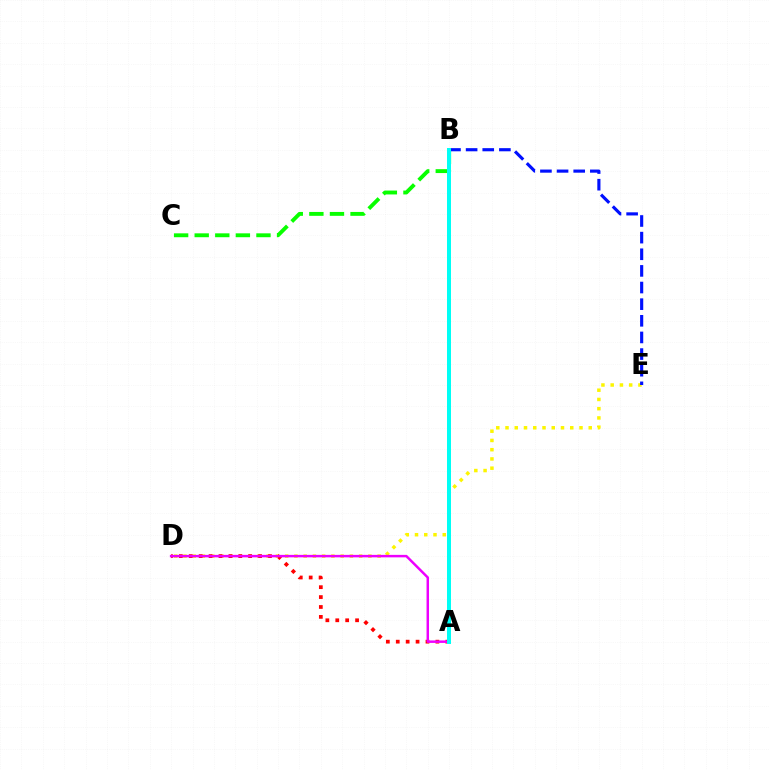{('D', 'E'): [{'color': '#fcf500', 'line_style': 'dotted', 'thickness': 2.51}], ('A', 'D'): [{'color': '#ff0000', 'line_style': 'dotted', 'thickness': 2.69}, {'color': '#ee00ff', 'line_style': 'solid', 'thickness': 1.78}], ('B', 'C'): [{'color': '#08ff00', 'line_style': 'dashed', 'thickness': 2.8}], ('B', 'E'): [{'color': '#0010ff', 'line_style': 'dashed', 'thickness': 2.26}], ('A', 'B'): [{'color': '#00fff6', 'line_style': 'solid', 'thickness': 2.87}]}